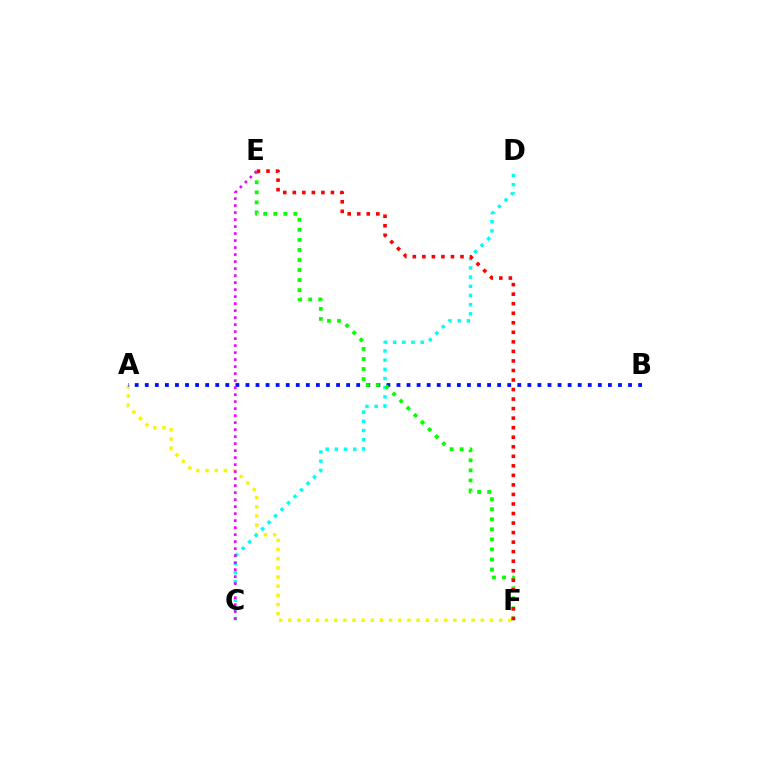{('A', 'F'): [{'color': '#fcf500', 'line_style': 'dotted', 'thickness': 2.49}], ('C', 'D'): [{'color': '#00fff6', 'line_style': 'dotted', 'thickness': 2.49}], ('A', 'B'): [{'color': '#0010ff', 'line_style': 'dotted', 'thickness': 2.74}], ('E', 'F'): [{'color': '#08ff00', 'line_style': 'dotted', 'thickness': 2.73}, {'color': '#ff0000', 'line_style': 'dotted', 'thickness': 2.59}], ('C', 'E'): [{'color': '#ee00ff', 'line_style': 'dotted', 'thickness': 1.9}]}